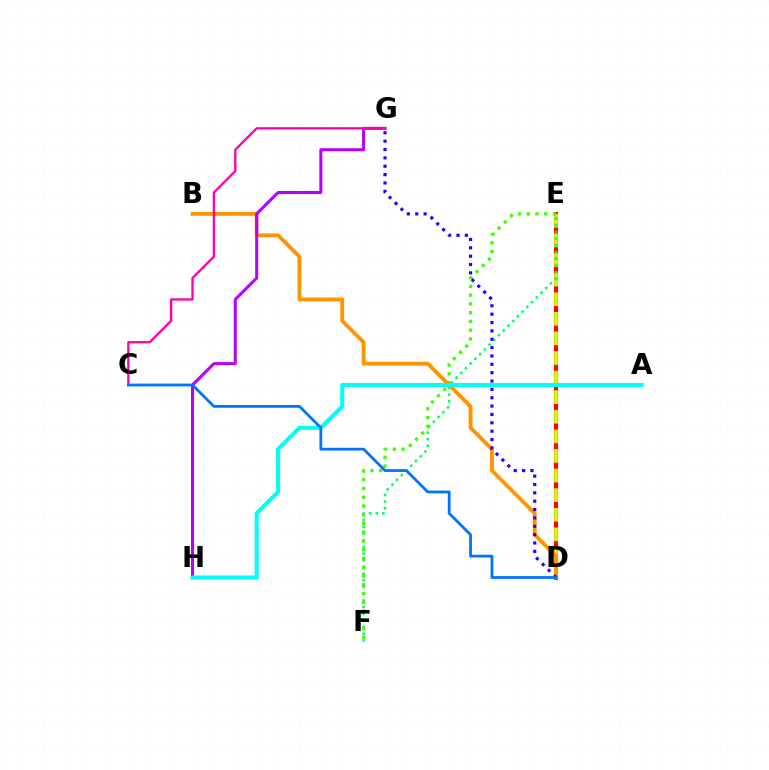{('D', 'E'): [{'color': '#ff0000', 'line_style': 'solid', 'thickness': 2.95}, {'color': '#d1ff00', 'line_style': 'dashed', 'thickness': 2.66}], ('E', 'F'): [{'color': '#00ff5c', 'line_style': 'dotted', 'thickness': 1.81}, {'color': '#3dff00', 'line_style': 'dotted', 'thickness': 2.38}], ('B', 'D'): [{'color': '#ff9400', 'line_style': 'solid', 'thickness': 2.76}], ('D', 'G'): [{'color': '#2500ff', 'line_style': 'dotted', 'thickness': 2.27}], ('G', 'H'): [{'color': '#b900ff', 'line_style': 'solid', 'thickness': 2.18}], ('C', 'G'): [{'color': '#ff00ac', 'line_style': 'solid', 'thickness': 1.67}], ('A', 'H'): [{'color': '#00fff6', 'line_style': 'solid', 'thickness': 2.92}], ('C', 'D'): [{'color': '#0074ff', 'line_style': 'solid', 'thickness': 2.01}]}